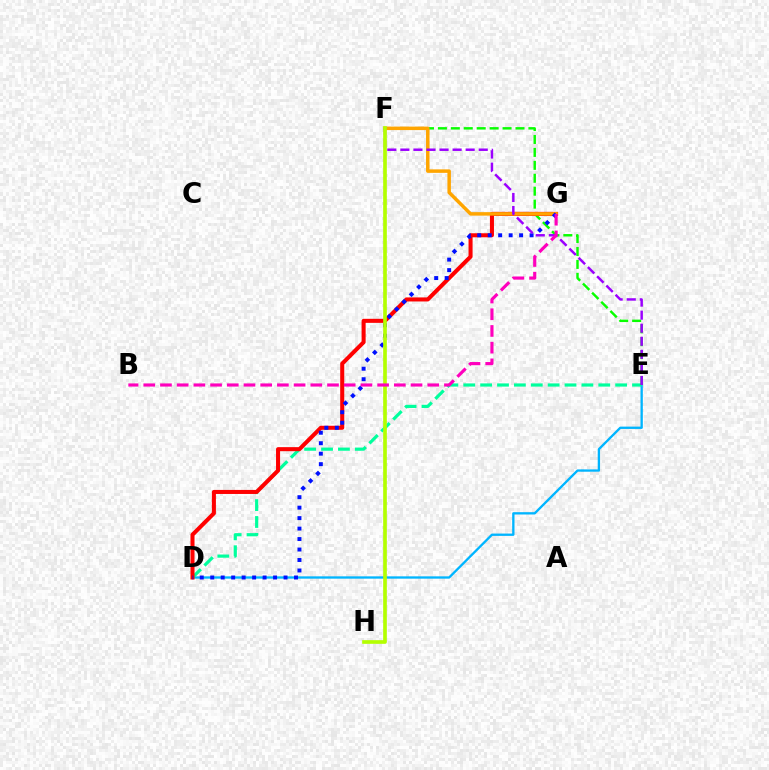{('D', 'E'): [{'color': '#00b5ff', 'line_style': 'solid', 'thickness': 1.67}, {'color': '#00ff9d', 'line_style': 'dashed', 'thickness': 2.29}], ('E', 'F'): [{'color': '#08ff00', 'line_style': 'dashed', 'thickness': 1.76}, {'color': '#9b00ff', 'line_style': 'dashed', 'thickness': 1.77}], ('D', 'G'): [{'color': '#ff0000', 'line_style': 'solid', 'thickness': 2.91}, {'color': '#0010ff', 'line_style': 'dotted', 'thickness': 2.85}], ('F', 'G'): [{'color': '#ffa500', 'line_style': 'solid', 'thickness': 2.51}], ('F', 'H'): [{'color': '#b3ff00', 'line_style': 'solid', 'thickness': 2.64}], ('B', 'G'): [{'color': '#ff00bd', 'line_style': 'dashed', 'thickness': 2.27}]}